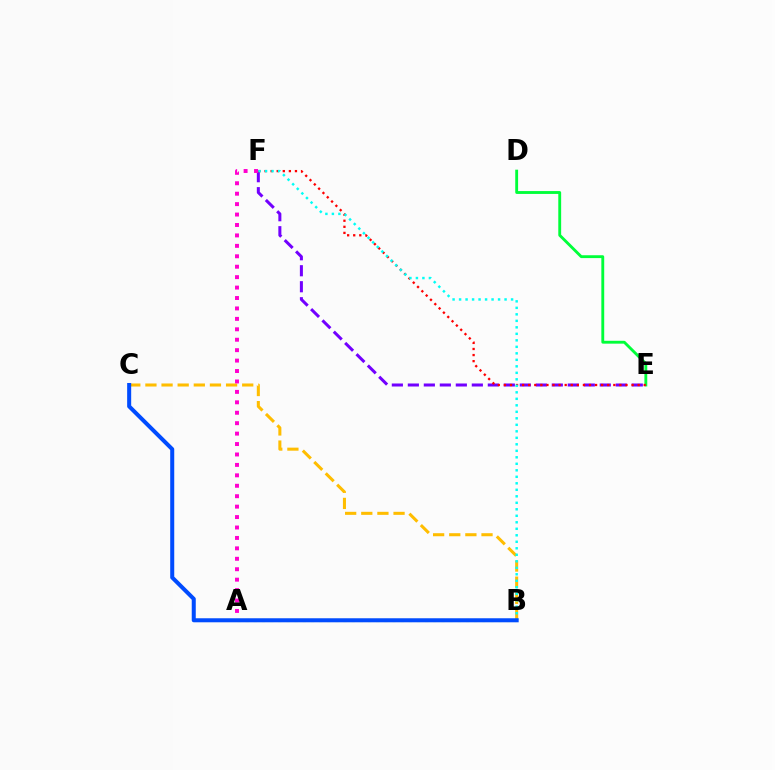{('E', 'F'): [{'color': '#7200ff', 'line_style': 'dashed', 'thickness': 2.17}, {'color': '#ff0000', 'line_style': 'dotted', 'thickness': 1.65}], ('D', 'E'): [{'color': '#00ff39', 'line_style': 'solid', 'thickness': 2.06}], ('B', 'C'): [{'color': '#ffbd00', 'line_style': 'dashed', 'thickness': 2.19}, {'color': '#004bff', 'line_style': 'solid', 'thickness': 2.9}], ('A', 'B'): [{'color': '#84ff00', 'line_style': 'dotted', 'thickness': 2.22}], ('A', 'F'): [{'color': '#ff00cf', 'line_style': 'dotted', 'thickness': 2.83}], ('B', 'F'): [{'color': '#00fff6', 'line_style': 'dotted', 'thickness': 1.77}]}